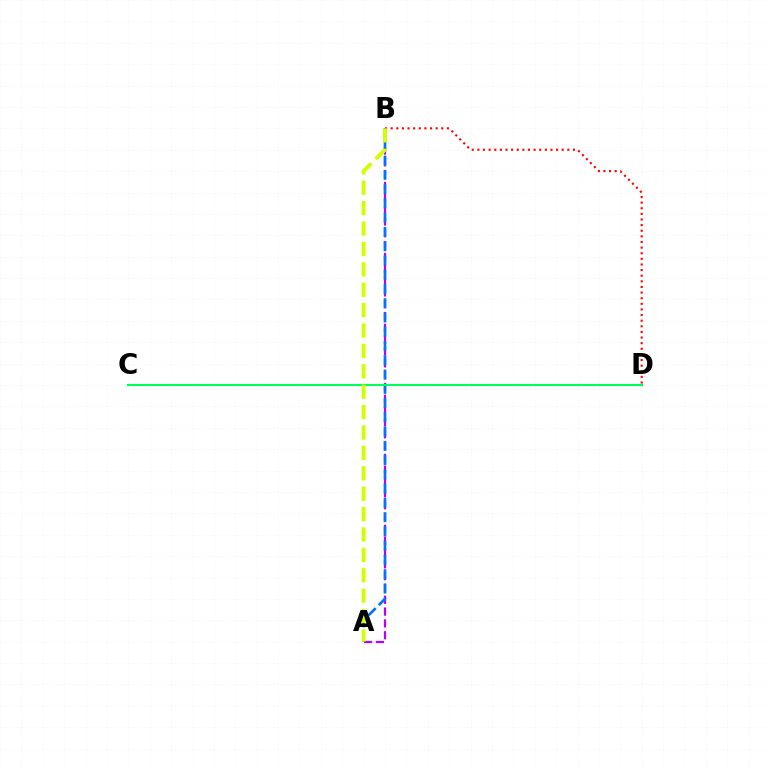{('A', 'B'): [{'color': '#b900ff', 'line_style': 'dashed', 'thickness': 1.61}, {'color': '#0074ff', 'line_style': 'dashed', 'thickness': 1.94}, {'color': '#d1ff00', 'line_style': 'dashed', 'thickness': 2.77}], ('B', 'D'): [{'color': '#ff0000', 'line_style': 'dotted', 'thickness': 1.53}], ('C', 'D'): [{'color': '#00ff5c', 'line_style': 'solid', 'thickness': 1.51}]}